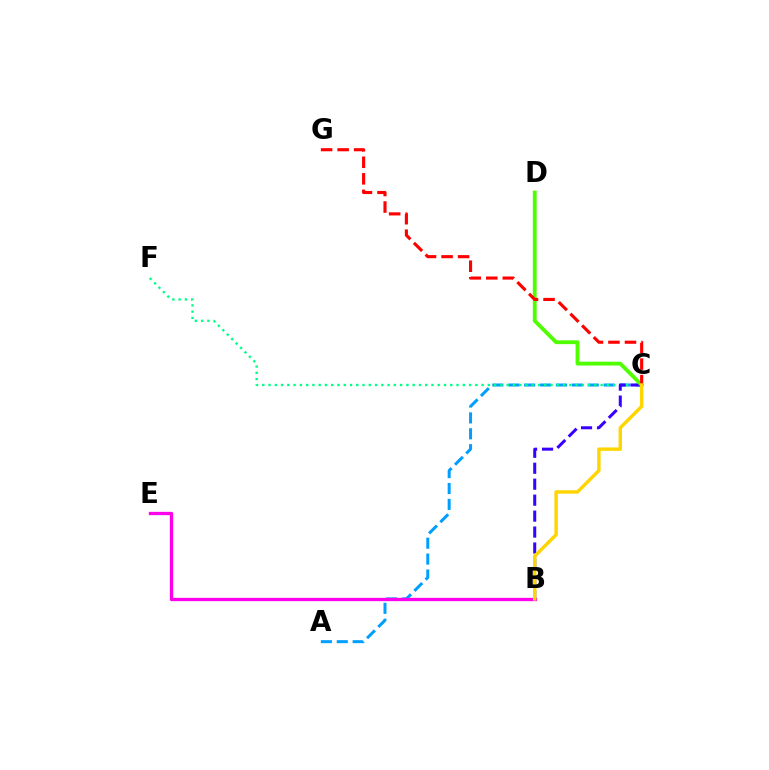{('A', 'C'): [{'color': '#009eff', 'line_style': 'dashed', 'thickness': 2.16}], ('B', 'E'): [{'color': '#ff00ed', 'line_style': 'solid', 'thickness': 2.39}], ('C', 'F'): [{'color': '#00ff86', 'line_style': 'dotted', 'thickness': 1.7}], ('B', 'C'): [{'color': '#3700ff', 'line_style': 'dashed', 'thickness': 2.17}, {'color': '#ffd500', 'line_style': 'solid', 'thickness': 2.47}], ('C', 'D'): [{'color': '#4fff00', 'line_style': 'solid', 'thickness': 2.75}], ('C', 'G'): [{'color': '#ff0000', 'line_style': 'dashed', 'thickness': 2.25}]}